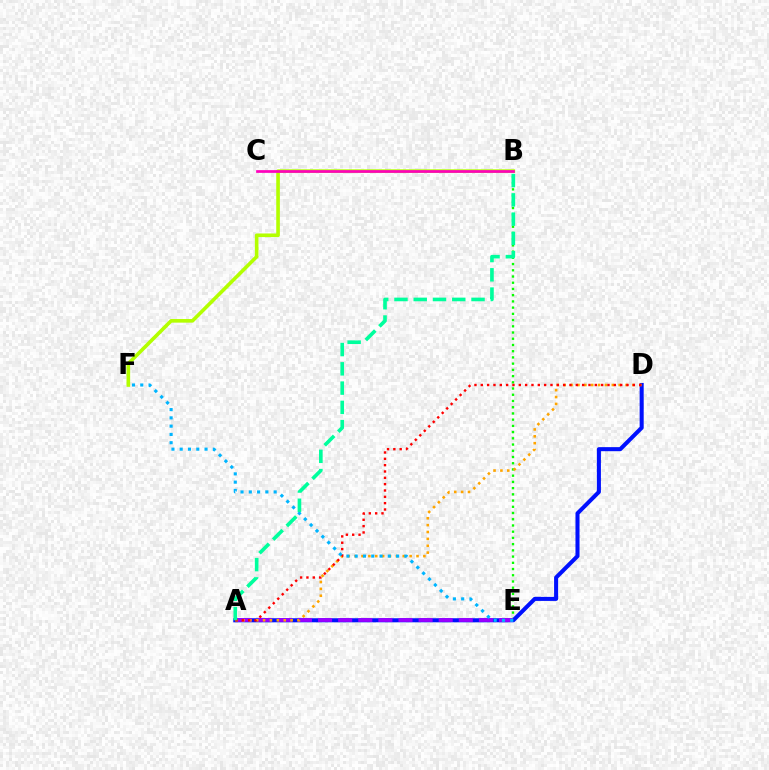{('B', 'E'): [{'color': '#08ff00', 'line_style': 'dotted', 'thickness': 1.69}], ('A', 'D'): [{'color': '#0010ff', 'line_style': 'solid', 'thickness': 2.92}, {'color': '#ffa500', 'line_style': 'dotted', 'thickness': 1.87}, {'color': '#ff0000', 'line_style': 'dotted', 'thickness': 1.72}], ('A', 'E'): [{'color': '#9b00ff', 'line_style': 'dashed', 'thickness': 2.73}], ('B', 'F'): [{'color': '#b3ff00', 'line_style': 'solid', 'thickness': 2.61}], ('E', 'F'): [{'color': '#00b5ff', 'line_style': 'dotted', 'thickness': 2.25}], ('B', 'C'): [{'color': '#ff00bd', 'line_style': 'solid', 'thickness': 1.95}], ('A', 'B'): [{'color': '#00ff9d', 'line_style': 'dashed', 'thickness': 2.62}]}